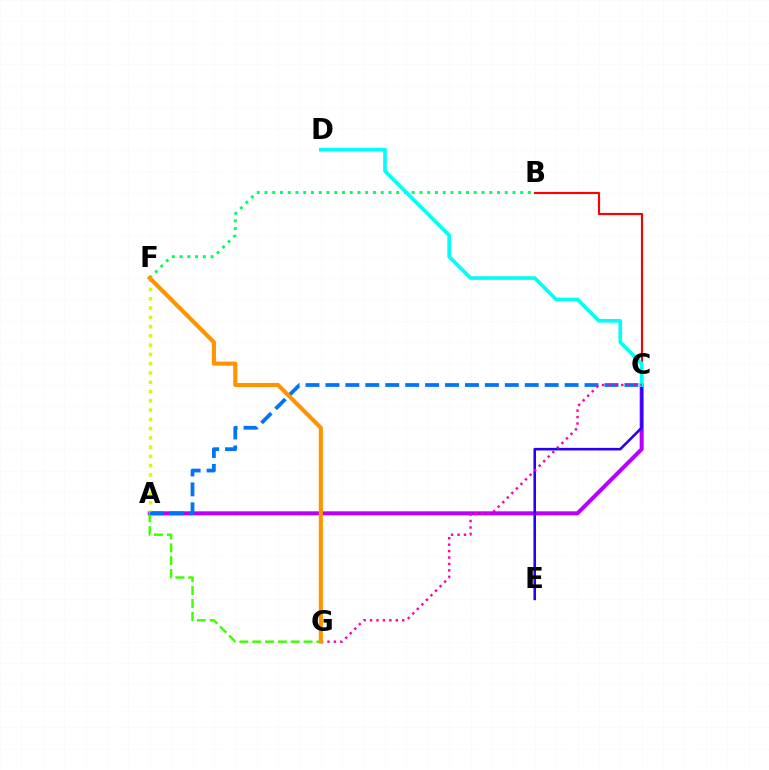{('A', 'C'): [{'color': '#b900ff', 'line_style': 'solid', 'thickness': 2.89}, {'color': '#0074ff', 'line_style': 'dashed', 'thickness': 2.71}], ('B', 'F'): [{'color': '#00ff5c', 'line_style': 'dotted', 'thickness': 2.11}], ('B', 'C'): [{'color': '#ff0000', 'line_style': 'solid', 'thickness': 1.54}], ('A', 'F'): [{'color': '#d1ff00', 'line_style': 'dotted', 'thickness': 2.52}], ('A', 'G'): [{'color': '#3dff00', 'line_style': 'dashed', 'thickness': 1.74}], ('C', 'E'): [{'color': '#2500ff', 'line_style': 'solid', 'thickness': 1.85}], ('C', 'D'): [{'color': '#00fff6', 'line_style': 'solid', 'thickness': 2.64}], ('C', 'G'): [{'color': '#ff00ac', 'line_style': 'dotted', 'thickness': 1.75}], ('F', 'G'): [{'color': '#ff9400', 'line_style': 'solid', 'thickness': 2.96}]}